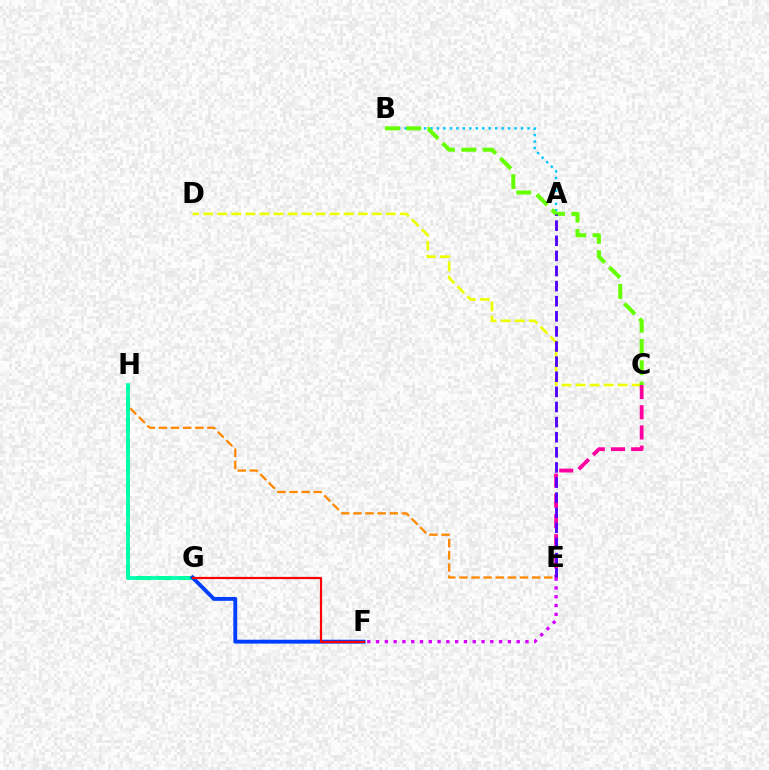{('A', 'B'): [{'color': '#00c7ff', 'line_style': 'dotted', 'thickness': 1.76}], ('E', 'H'): [{'color': '#ff8800', 'line_style': 'dashed', 'thickness': 1.65}], ('C', 'D'): [{'color': '#eeff00', 'line_style': 'dashed', 'thickness': 1.91}], ('G', 'H'): [{'color': '#00ff27', 'line_style': 'dashed', 'thickness': 2.86}, {'color': '#00ffaf', 'line_style': 'solid', 'thickness': 2.65}], ('B', 'C'): [{'color': '#66ff00', 'line_style': 'dashed', 'thickness': 2.89}], ('C', 'E'): [{'color': '#ff00a0', 'line_style': 'dashed', 'thickness': 2.74}], ('A', 'E'): [{'color': '#4f00ff', 'line_style': 'dashed', 'thickness': 2.05}], ('F', 'G'): [{'color': '#003fff', 'line_style': 'solid', 'thickness': 2.79}, {'color': '#ff0000', 'line_style': 'solid', 'thickness': 1.6}], ('E', 'F'): [{'color': '#d600ff', 'line_style': 'dotted', 'thickness': 2.39}]}